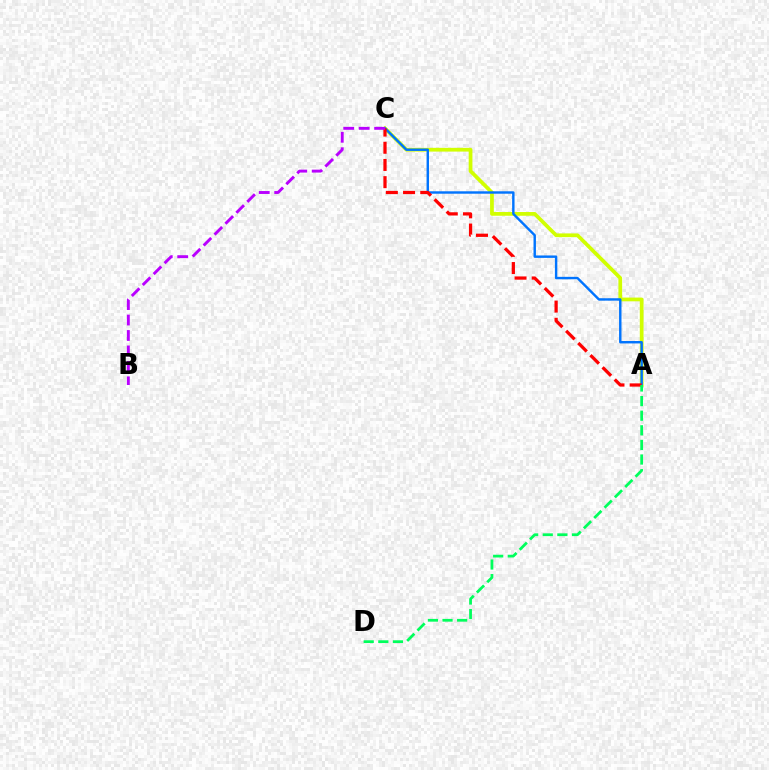{('A', 'C'): [{'color': '#d1ff00', 'line_style': 'solid', 'thickness': 2.69}, {'color': '#0074ff', 'line_style': 'solid', 'thickness': 1.74}, {'color': '#ff0000', 'line_style': 'dashed', 'thickness': 2.34}], ('A', 'D'): [{'color': '#00ff5c', 'line_style': 'dashed', 'thickness': 1.99}], ('B', 'C'): [{'color': '#b900ff', 'line_style': 'dashed', 'thickness': 2.1}]}